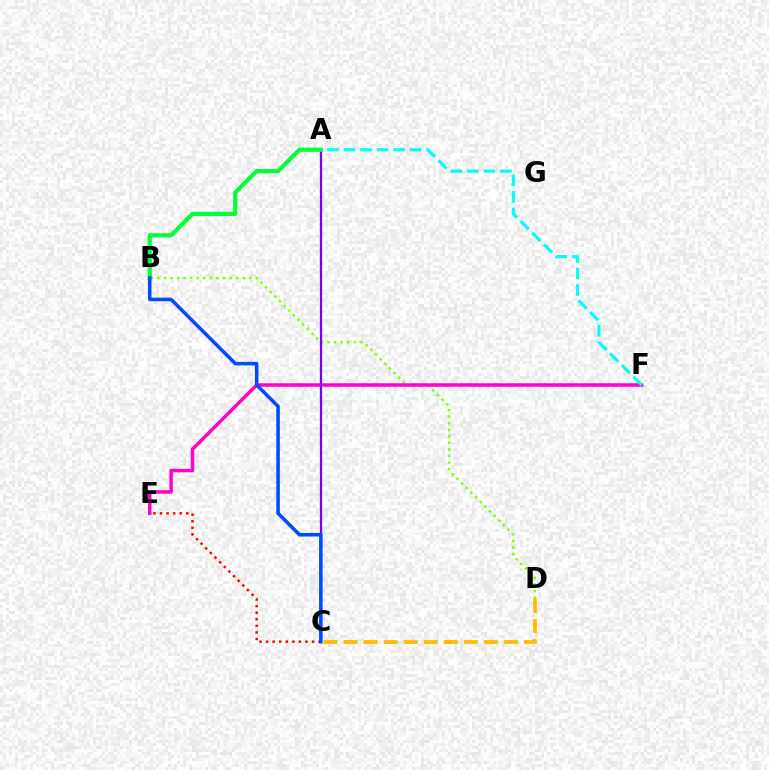{('B', 'D'): [{'color': '#84ff00', 'line_style': 'dotted', 'thickness': 1.78}], ('C', 'E'): [{'color': '#ff0000', 'line_style': 'dotted', 'thickness': 1.78}], ('E', 'F'): [{'color': '#ff00cf', 'line_style': 'solid', 'thickness': 2.52}], ('A', 'C'): [{'color': '#7200ff', 'line_style': 'solid', 'thickness': 1.62}], ('A', 'B'): [{'color': '#00ff39', 'line_style': 'solid', 'thickness': 3.0}], ('C', 'D'): [{'color': '#ffbd00', 'line_style': 'dashed', 'thickness': 2.72}], ('B', 'C'): [{'color': '#004bff', 'line_style': 'solid', 'thickness': 2.55}], ('A', 'F'): [{'color': '#00fff6', 'line_style': 'dashed', 'thickness': 2.25}]}